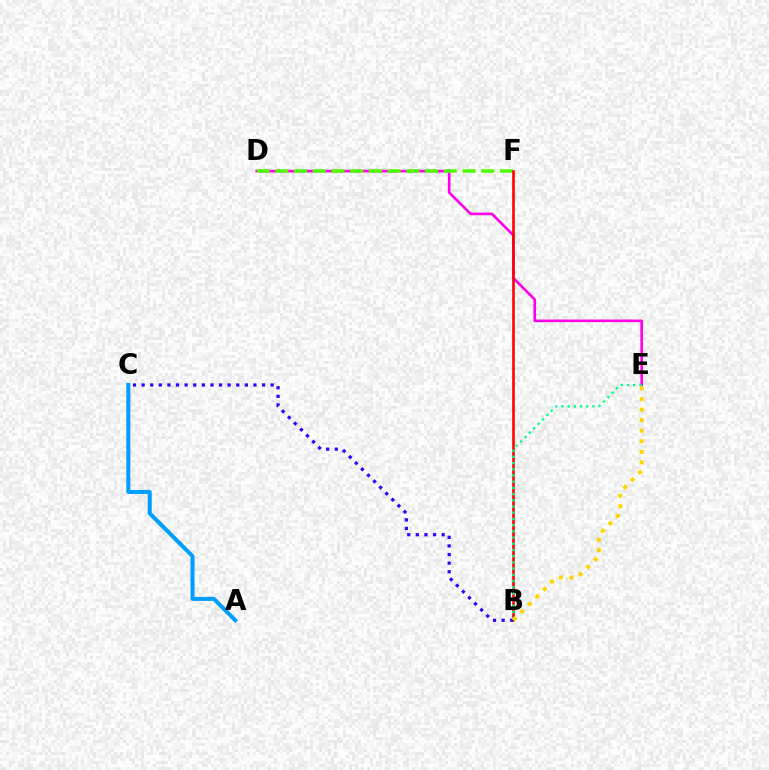{('D', 'E'): [{'color': '#ff00ed', 'line_style': 'solid', 'thickness': 1.89}], ('D', 'F'): [{'color': '#4fff00', 'line_style': 'dashed', 'thickness': 2.54}], ('B', 'F'): [{'color': '#ff0000', 'line_style': 'solid', 'thickness': 1.86}], ('A', 'C'): [{'color': '#009eff', 'line_style': 'solid', 'thickness': 2.9}], ('B', 'C'): [{'color': '#3700ff', 'line_style': 'dotted', 'thickness': 2.34}], ('B', 'E'): [{'color': '#00ff86', 'line_style': 'dotted', 'thickness': 1.69}, {'color': '#ffd500', 'line_style': 'dotted', 'thickness': 2.87}]}